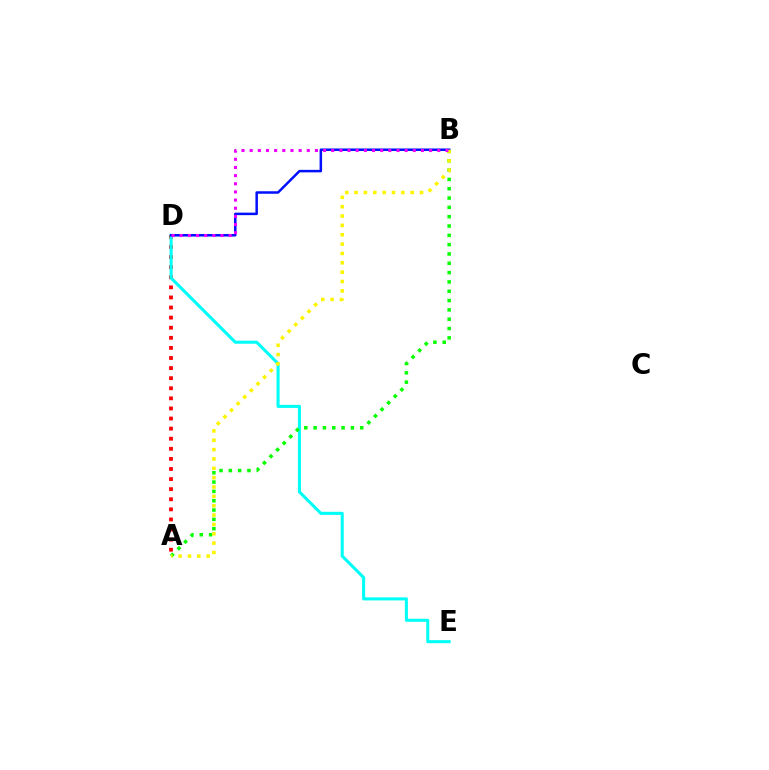{('A', 'D'): [{'color': '#ff0000', 'line_style': 'dotted', 'thickness': 2.74}], ('D', 'E'): [{'color': '#00fff6', 'line_style': 'solid', 'thickness': 2.2}], ('A', 'B'): [{'color': '#08ff00', 'line_style': 'dotted', 'thickness': 2.53}, {'color': '#fcf500', 'line_style': 'dotted', 'thickness': 2.54}], ('B', 'D'): [{'color': '#0010ff', 'line_style': 'solid', 'thickness': 1.8}, {'color': '#ee00ff', 'line_style': 'dotted', 'thickness': 2.22}]}